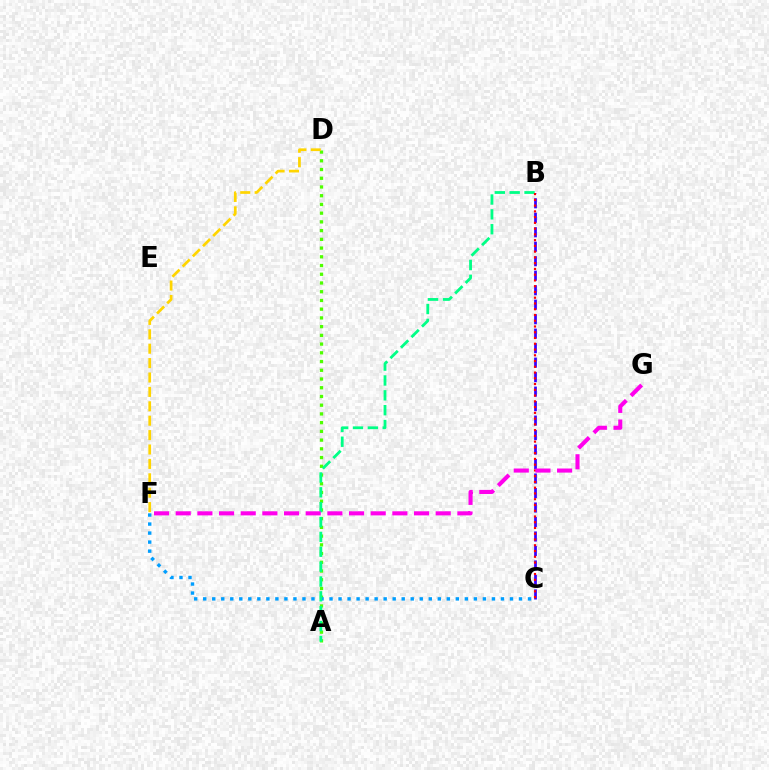{('A', 'D'): [{'color': '#4fff00', 'line_style': 'dotted', 'thickness': 2.37}], ('B', 'C'): [{'color': '#3700ff', 'line_style': 'dashed', 'thickness': 1.97}, {'color': '#ff0000', 'line_style': 'dotted', 'thickness': 1.56}], ('D', 'F'): [{'color': '#ffd500', 'line_style': 'dashed', 'thickness': 1.96}], ('C', 'F'): [{'color': '#009eff', 'line_style': 'dotted', 'thickness': 2.45}], ('A', 'B'): [{'color': '#00ff86', 'line_style': 'dashed', 'thickness': 2.02}], ('F', 'G'): [{'color': '#ff00ed', 'line_style': 'dashed', 'thickness': 2.94}]}